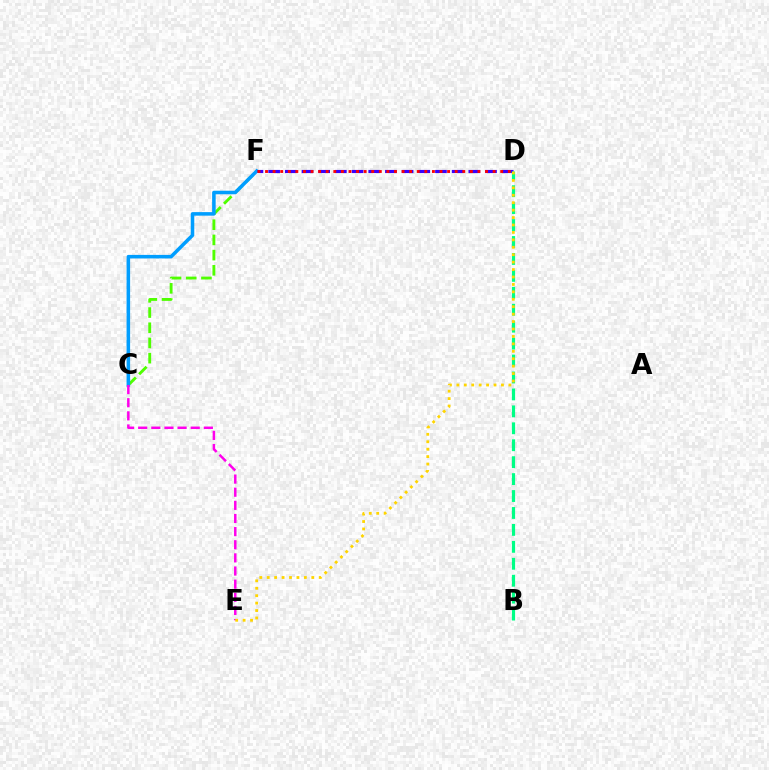{('C', 'F'): [{'color': '#4fff00', 'line_style': 'dashed', 'thickness': 2.07}, {'color': '#009eff', 'line_style': 'solid', 'thickness': 2.55}], ('C', 'E'): [{'color': '#ff00ed', 'line_style': 'dashed', 'thickness': 1.78}], ('D', 'F'): [{'color': '#3700ff', 'line_style': 'dashed', 'thickness': 2.27}, {'color': '#ff0000', 'line_style': 'dotted', 'thickness': 2.06}], ('B', 'D'): [{'color': '#00ff86', 'line_style': 'dashed', 'thickness': 2.3}], ('D', 'E'): [{'color': '#ffd500', 'line_style': 'dotted', 'thickness': 2.02}]}